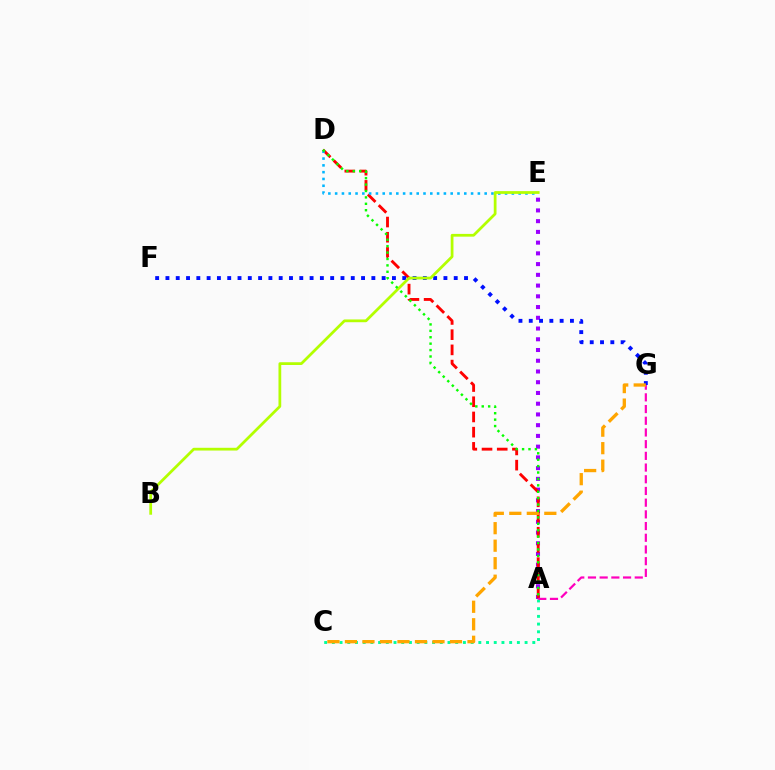{('A', 'E'): [{'color': '#9b00ff', 'line_style': 'dotted', 'thickness': 2.92}], ('A', 'D'): [{'color': '#ff0000', 'line_style': 'dashed', 'thickness': 2.07}, {'color': '#08ff00', 'line_style': 'dotted', 'thickness': 1.74}], ('A', 'C'): [{'color': '#00ff9d', 'line_style': 'dotted', 'thickness': 2.09}], ('D', 'E'): [{'color': '#00b5ff', 'line_style': 'dotted', 'thickness': 1.85}], ('F', 'G'): [{'color': '#0010ff', 'line_style': 'dotted', 'thickness': 2.8}], ('B', 'E'): [{'color': '#b3ff00', 'line_style': 'solid', 'thickness': 1.99}], ('A', 'G'): [{'color': '#ff00bd', 'line_style': 'dashed', 'thickness': 1.59}], ('C', 'G'): [{'color': '#ffa500', 'line_style': 'dashed', 'thickness': 2.38}]}